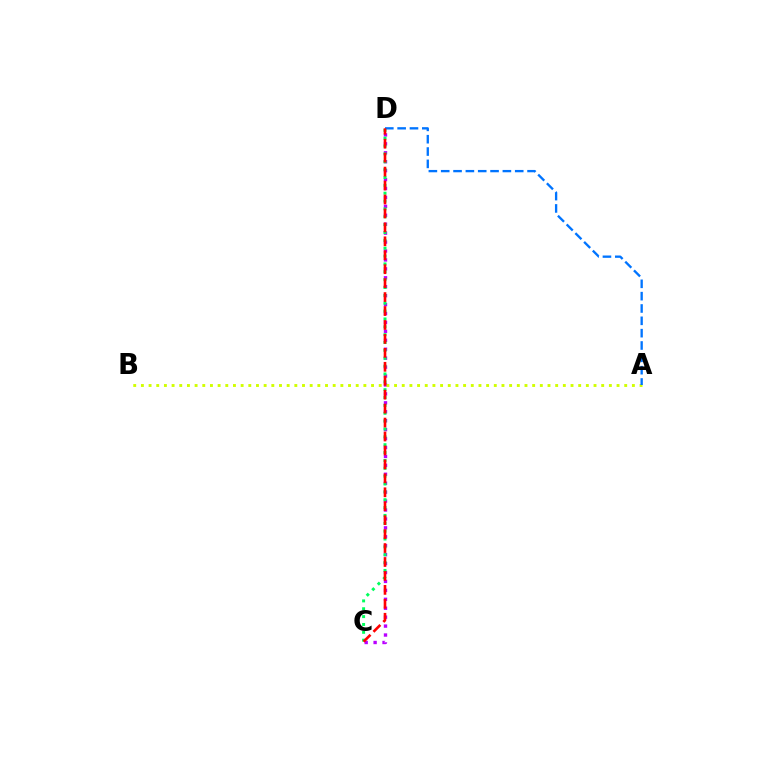{('C', 'D'): [{'color': '#b900ff', 'line_style': 'dotted', 'thickness': 2.43}, {'color': '#00ff5c', 'line_style': 'dotted', 'thickness': 2.14}, {'color': '#ff0000', 'line_style': 'dashed', 'thickness': 1.89}], ('A', 'B'): [{'color': '#d1ff00', 'line_style': 'dotted', 'thickness': 2.08}], ('A', 'D'): [{'color': '#0074ff', 'line_style': 'dashed', 'thickness': 1.68}]}